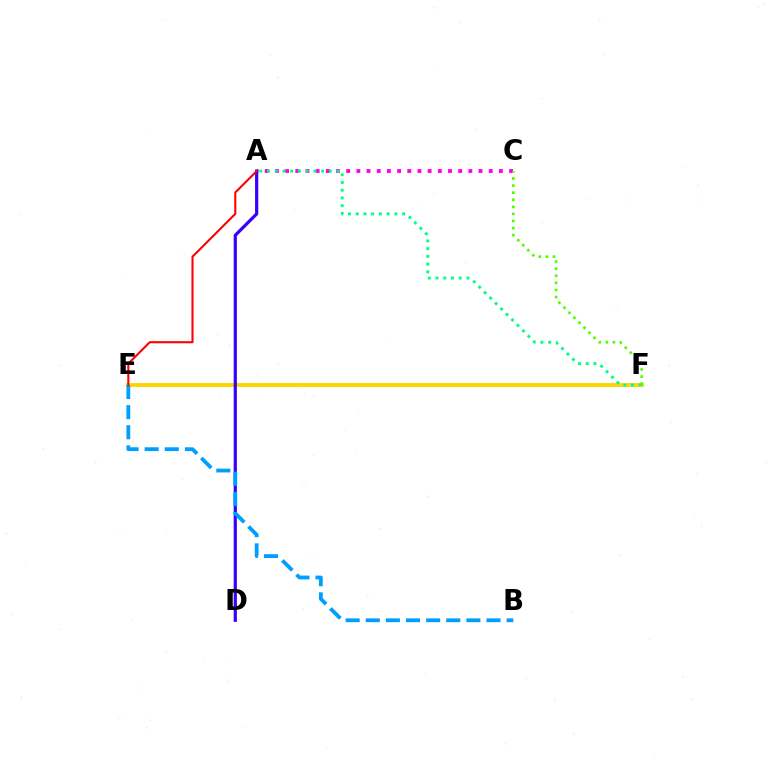{('A', 'C'): [{'color': '#ff00ed', 'line_style': 'dotted', 'thickness': 2.77}], ('E', 'F'): [{'color': '#ffd500', 'line_style': 'solid', 'thickness': 2.77}], ('A', 'F'): [{'color': '#00ff86', 'line_style': 'dotted', 'thickness': 2.1}], ('A', 'D'): [{'color': '#3700ff', 'line_style': 'solid', 'thickness': 2.31}], ('B', 'E'): [{'color': '#009eff', 'line_style': 'dashed', 'thickness': 2.73}], ('A', 'E'): [{'color': '#ff0000', 'line_style': 'solid', 'thickness': 1.5}], ('C', 'F'): [{'color': '#4fff00', 'line_style': 'dotted', 'thickness': 1.92}]}